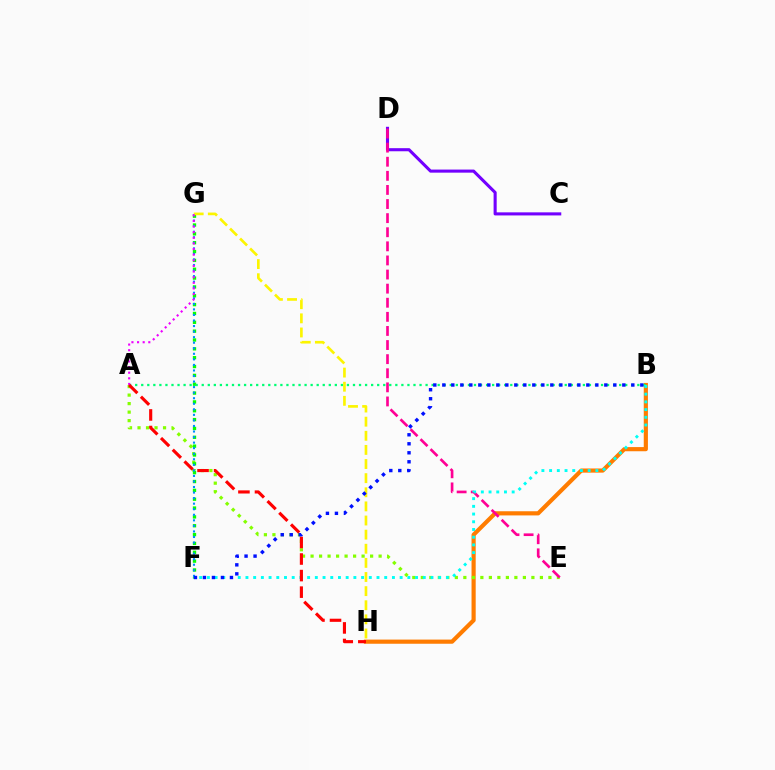{('B', 'H'): [{'color': '#ff7c00', 'line_style': 'solid', 'thickness': 2.99}], ('A', 'E'): [{'color': '#84ff00', 'line_style': 'dotted', 'thickness': 2.31}], ('C', 'D'): [{'color': '#7200ff', 'line_style': 'solid', 'thickness': 2.22}], ('F', 'G'): [{'color': '#08ff00', 'line_style': 'dotted', 'thickness': 2.4}, {'color': '#008cff', 'line_style': 'dotted', 'thickness': 1.51}], ('D', 'E'): [{'color': '#ff0094', 'line_style': 'dashed', 'thickness': 1.92}], ('G', 'H'): [{'color': '#fcf500', 'line_style': 'dashed', 'thickness': 1.92}], ('A', 'B'): [{'color': '#00ff74', 'line_style': 'dotted', 'thickness': 1.64}], ('A', 'G'): [{'color': '#ee00ff', 'line_style': 'dotted', 'thickness': 1.53}], ('B', 'F'): [{'color': '#00fff6', 'line_style': 'dotted', 'thickness': 2.09}, {'color': '#0010ff', 'line_style': 'dotted', 'thickness': 2.45}], ('A', 'H'): [{'color': '#ff0000', 'line_style': 'dashed', 'thickness': 2.25}]}